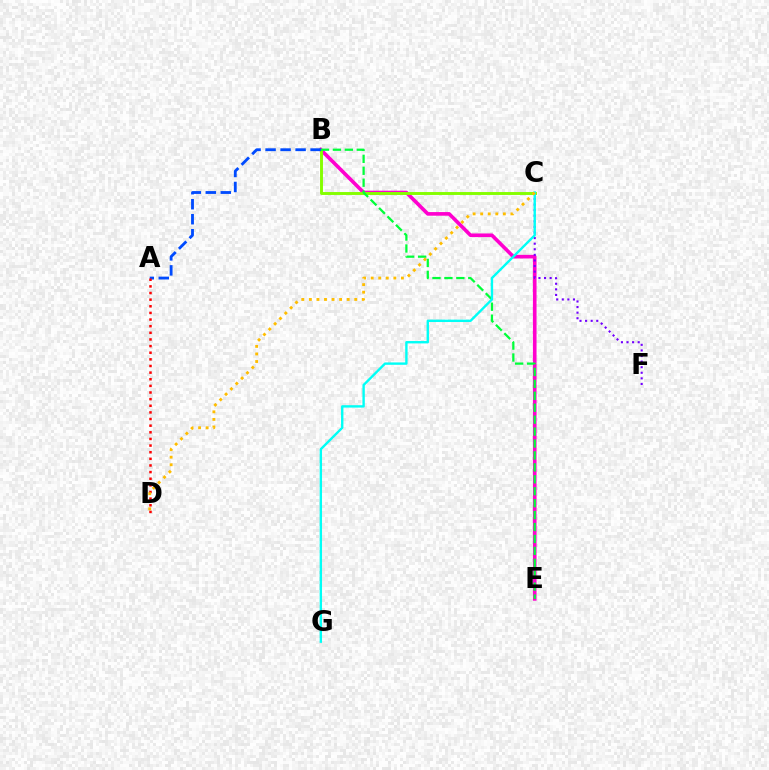{('B', 'E'): [{'color': '#ff00cf', 'line_style': 'solid', 'thickness': 2.61}, {'color': '#00ff39', 'line_style': 'dashed', 'thickness': 1.62}], ('B', 'C'): [{'color': '#84ff00', 'line_style': 'solid', 'thickness': 2.1}], ('C', 'F'): [{'color': '#7200ff', 'line_style': 'dotted', 'thickness': 1.52}], ('A', 'B'): [{'color': '#004bff', 'line_style': 'dashed', 'thickness': 2.04}], ('C', 'G'): [{'color': '#00fff6', 'line_style': 'solid', 'thickness': 1.71}], ('A', 'D'): [{'color': '#ff0000', 'line_style': 'dotted', 'thickness': 1.8}], ('C', 'D'): [{'color': '#ffbd00', 'line_style': 'dotted', 'thickness': 2.05}]}